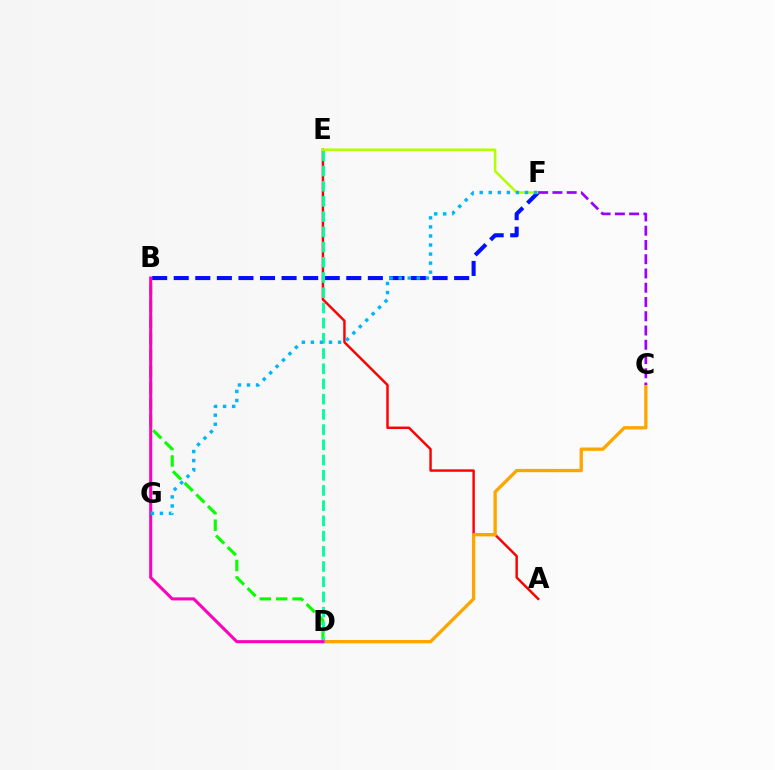{('B', 'D'): [{'color': '#08ff00', 'line_style': 'dashed', 'thickness': 2.23}, {'color': '#ff00bd', 'line_style': 'solid', 'thickness': 2.21}], ('B', 'F'): [{'color': '#0010ff', 'line_style': 'dashed', 'thickness': 2.93}], ('A', 'E'): [{'color': '#ff0000', 'line_style': 'solid', 'thickness': 1.76}], ('C', 'D'): [{'color': '#ffa500', 'line_style': 'solid', 'thickness': 2.38}], ('D', 'E'): [{'color': '#00ff9d', 'line_style': 'dashed', 'thickness': 2.07}], ('E', 'F'): [{'color': '#b3ff00', 'line_style': 'solid', 'thickness': 1.8}], ('C', 'F'): [{'color': '#9b00ff', 'line_style': 'dashed', 'thickness': 1.94}], ('F', 'G'): [{'color': '#00b5ff', 'line_style': 'dotted', 'thickness': 2.46}]}